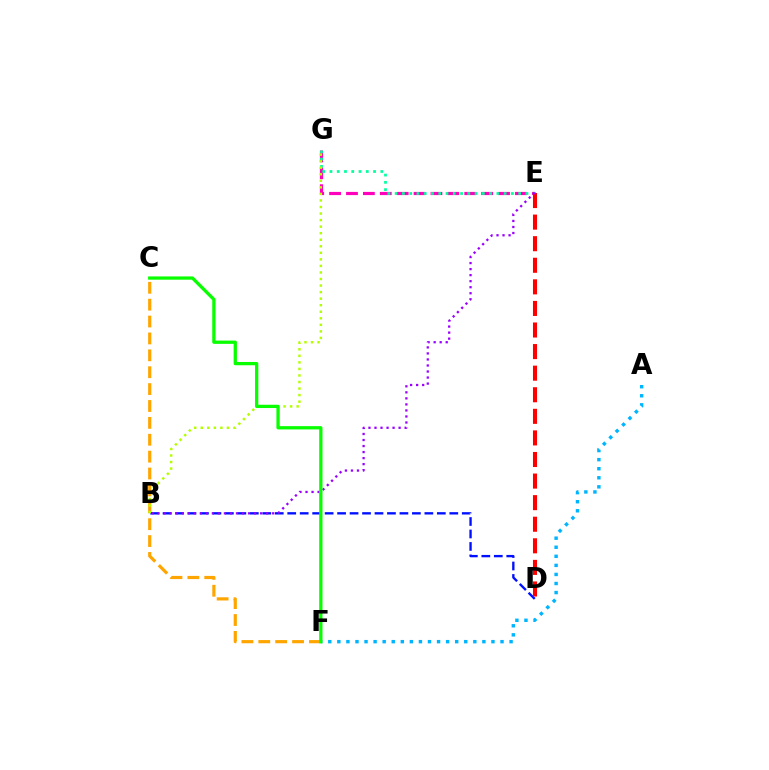{('C', 'F'): [{'color': '#ffa500', 'line_style': 'dashed', 'thickness': 2.29}, {'color': '#08ff00', 'line_style': 'solid', 'thickness': 2.36}], ('E', 'G'): [{'color': '#ff00bd', 'line_style': 'dashed', 'thickness': 2.3}, {'color': '#00ff9d', 'line_style': 'dotted', 'thickness': 1.97}], ('B', 'D'): [{'color': '#0010ff', 'line_style': 'dashed', 'thickness': 1.69}], ('D', 'E'): [{'color': '#ff0000', 'line_style': 'dashed', 'thickness': 2.93}], ('A', 'F'): [{'color': '#00b5ff', 'line_style': 'dotted', 'thickness': 2.46}], ('B', 'G'): [{'color': '#b3ff00', 'line_style': 'dotted', 'thickness': 1.78}], ('B', 'E'): [{'color': '#9b00ff', 'line_style': 'dotted', 'thickness': 1.64}]}